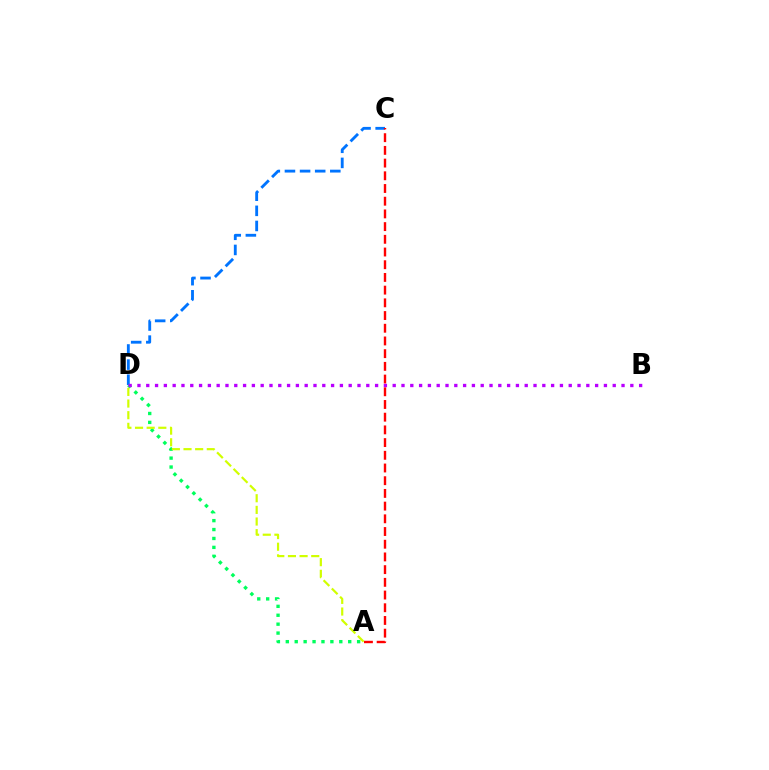{('C', 'D'): [{'color': '#0074ff', 'line_style': 'dashed', 'thickness': 2.05}], ('A', 'C'): [{'color': '#ff0000', 'line_style': 'dashed', 'thickness': 1.73}], ('A', 'D'): [{'color': '#00ff5c', 'line_style': 'dotted', 'thickness': 2.42}, {'color': '#d1ff00', 'line_style': 'dashed', 'thickness': 1.58}], ('B', 'D'): [{'color': '#b900ff', 'line_style': 'dotted', 'thickness': 2.39}]}